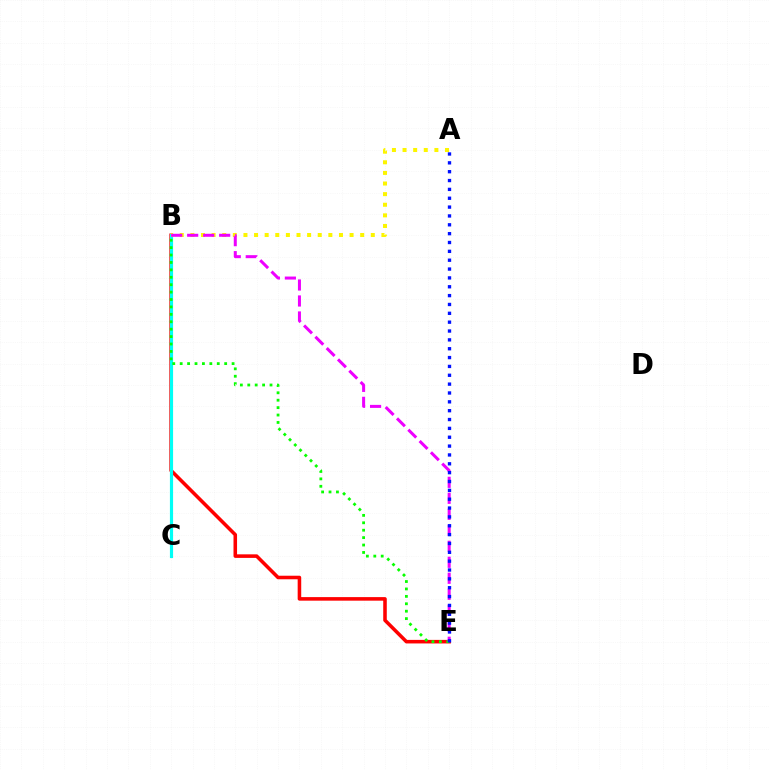{('B', 'E'): [{'color': '#ff0000', 'line_style': 'solid', 'thickness': 2.56}, {'color': '#08ff00', 'line_style': 'dotted', 'thickness': 2.01}, {'color': '#ee00ff', 'line_style': 'dashed', 'thickness': 2.17}], ('B', 'C'): [{'color': '#00fff6', 'line_style': 'solid', 'thickness': 2.28}], ('A', 'B'): [{'color': '#fcf500', 'line_style': 'dotted', 'thickness': 2.88}], ('A', 'E'): [{'color': '#0010ff', 'line_style': 'dotted', 'thickness': 2.4}]}